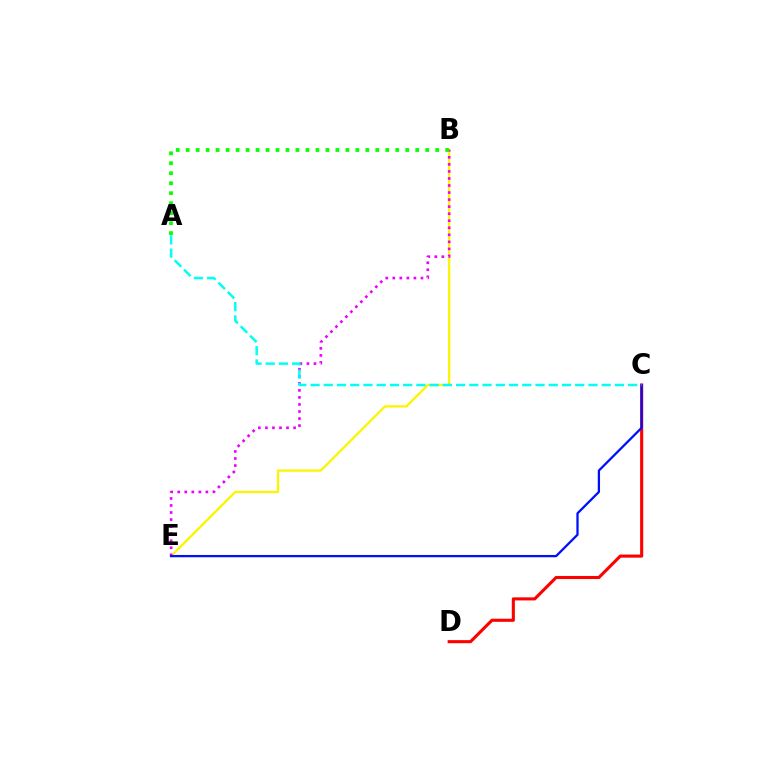{('B', 'E'): [{'color': '#fcf500', 'line_style': 'solid', 'thickness': 1.65}, {'color': '#ee00ff', 'line_style': 'dotted', 'thickness': 1.91}], ('C', 'D'): [{'color': '#ff0000', 'line_style': 'solid', 'thickness': 2.22}], ('C', 'E'): [{'color': '#0010ff', 'line_style': 'solid', 'thickness': 1.64}], ('A', 'B'): [{'color': '#08ff00', 'line_style': 'dotted', 'thickness': 2.71}], ('A', 'C'): [{'color': '#00fff6', 'line_style': 'dashed', 'thickness': 1.8}]}